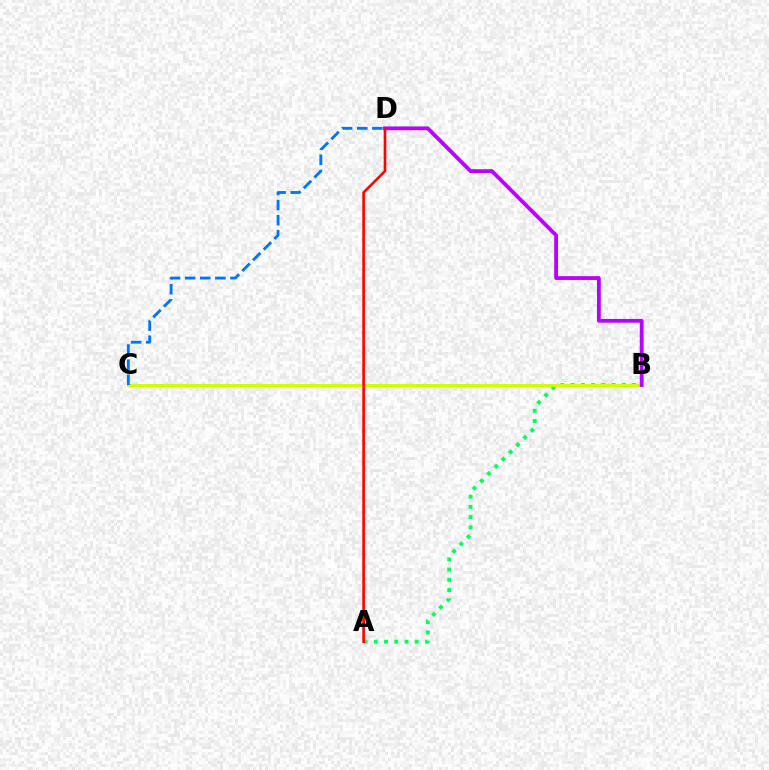{('A', 'B'): [{'color': '#00ff5c', 'line_style': 'dotted', 'thickness': 2.78}], ('B', 'C'): [{'color': '#d1ff00', 'line_style': 'solid', 'thickness': 2.16}], ('C', 'D'): [{'color': '#0074ff', 'line_style': 'dashed', 'thickness': 2.05}], ('B', 'D'): [{'color': '#b900ff', 'line_style': 'solid', 'thickness': 2.73}], ('A', 'D'): [{'color': '#ff0000', 'line_style': 'solid', 'thickness': 1.89}]}